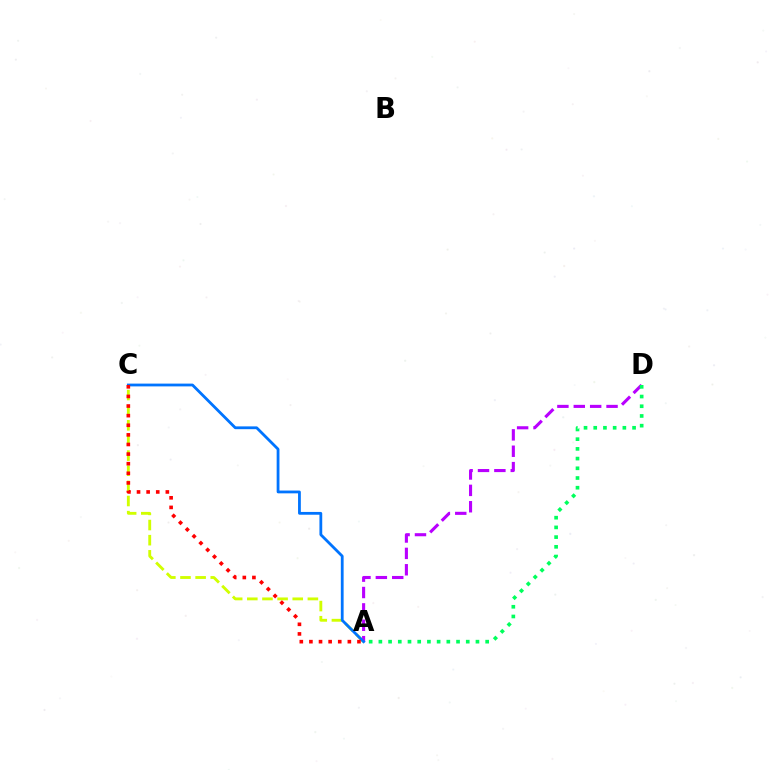{('A', 'C'): [{'color': '#d1ff00', 'line_style': 'dashed', 'thickness': 2.06}, {'color': '#0074ff', 'line_style': 'solid', 'thickness': 2.01}, {'color': '#ff0000', 'line_style': 'dotted', 'thickness': 2.61}], ('A', 'D'): [{'color': '#b900ff', 'line_style': 'dashed', 'thickness': 2.23}, {'color': '#00ff5c', 'line_style': 'dotted', 'thickness': 2.64}]}